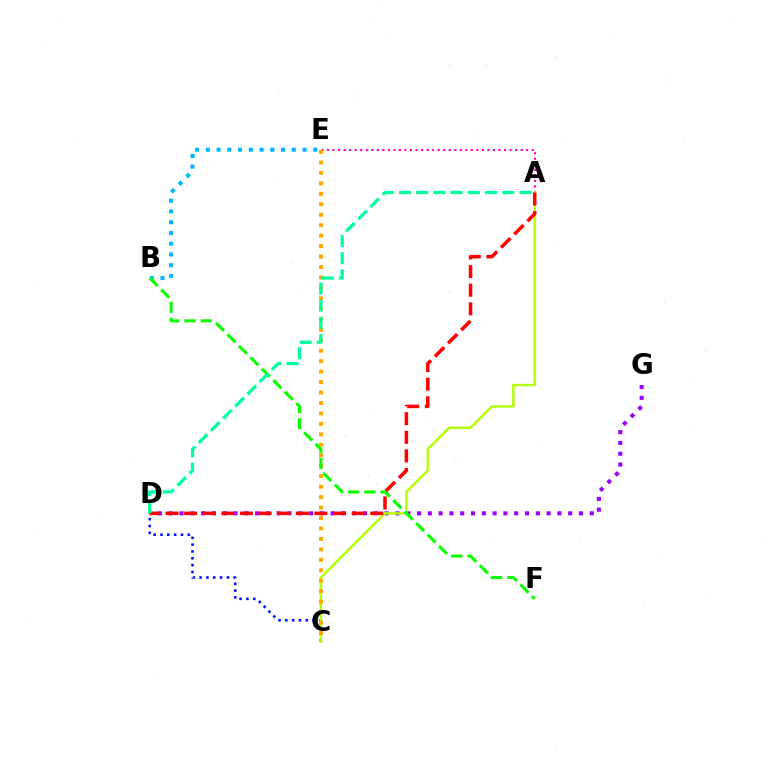{('C', 'D'): [{'color': '#0010ff', 'line_style': 'dotted', 'thickness': 1.85}], ('D', 'G'): [{'color': '#9b00ff', 'line_style': 'dotted', 'thickness': 2.93}], ('A', 'E'): [{'color': '#ff00bd', 'line_style': 'dotted', 'thickness': 1.5}], ('A', 'C'): [{'color': '#b3ff00', 'line_style': 'solid', 'thickness': 1.74}], ('C', 'E'): [{'color': '#ffa500', 'line_style': 'dotted', 'thickness': 2.84}], ('B', 'E'): [{'color': '#00b5ff', 'line_style': 'dotted', 'thickness': 2.92}], ('A', 'D'): [{'color': '#ff0000', 'line_style': 'dashed', 'thickness': 2.53}, {'color': '#00ff9d', 'line_style': 'dashed', 'thickness': 2.34}], ('B', 'F'): [{'color': '#08ff00', 'line_style': 'dashed', 'thickness': 2.2}]}